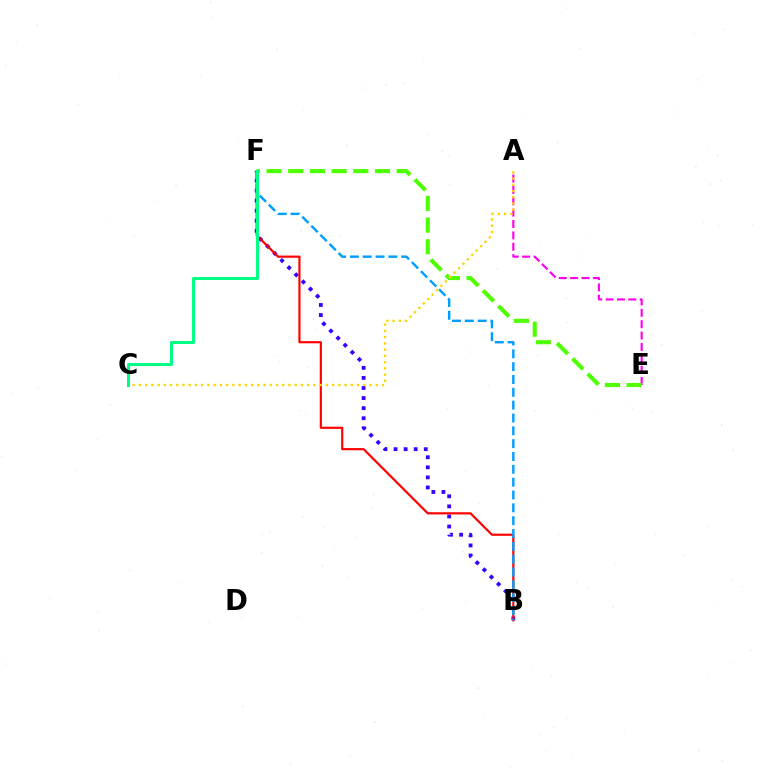{('A', 'E'): [{'color': '#ff00ed', 'line_style': 'dashed', 'thickness': 1.54}], ('B', 'F'): [{'color': '#3700ff', 'line_style': 'dotted', 'thickness': 2.74}, {'color': '#ff0000', 'line_style': 'solid', 'thickness': 1.57}, {'color': '#009eff', 'line_style': 'dashed', 'thickness': 1.74}], ('E', 'F'): [{'color': '#4fff00', 'line_style': 'dashed', 'thickness': 2.95}], ('A', 'C'): [{'color': '#ffd500', 'line_style': 'dotted', 'thickness': 1.69}], ('C', 'F'): [{'color': '#00ff86', 'line_style': 'solid', 'thickness': 2.17}]}